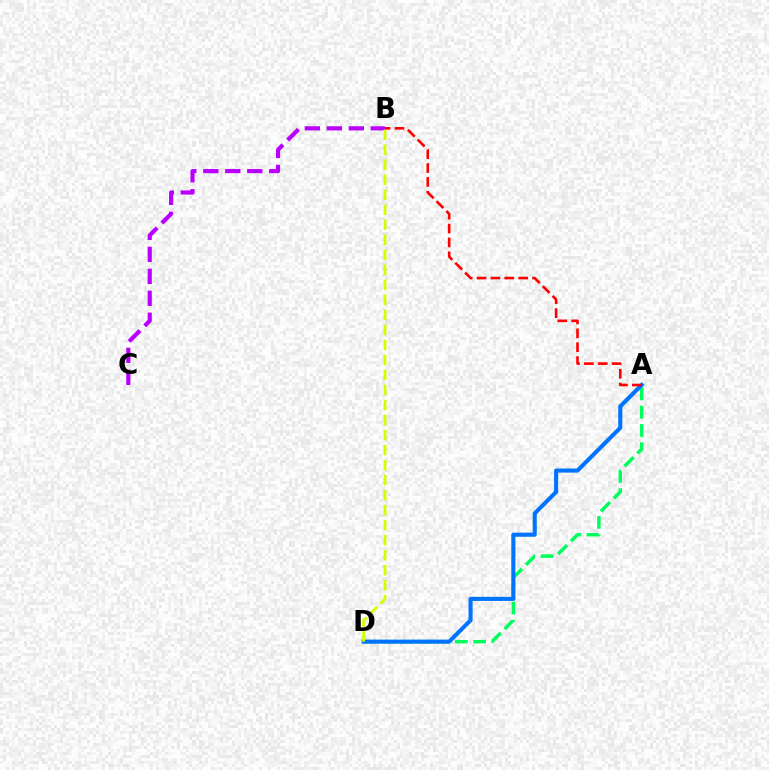{('A', 'D'): [{'color': '#00ff5c', 'line_style': 'dashed', 'thickness': 2.48}, {'color': '#0074ff', 'line_style': 'solid', 'thickness': 2.94}], ('B', 'C'): [{'color': '#b900ff', 'line_style': 'dashed', 'thickness': 2.98}], ('B', 'D'): [{'color': '#d1ff00', 'line_style': 'dashed', 'thickness': 2.04}], ('A', 'B'): [{'color': '#ff0000', 'line_style': 'dashed', 'thickness': 1.88}]}